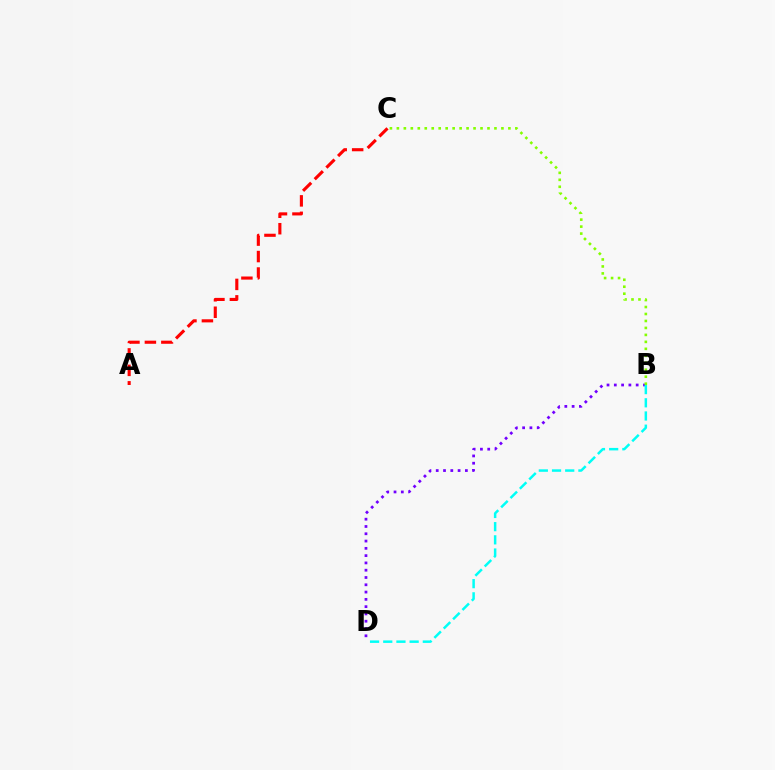{('A', 'C'): [{'color': '#ff0000', 'line_style': 'dashed', 'thickness': 2.24}], ('B', 'D'): [{'color': '#7200ff', 'line_style': 'dotted', 'thickness': 1.98}, {'color': '#00fff6', 'line_style': 'dashed', 'thickness': 1.79}], ('B', 'C'): [{'color': '#84ff00', 'line_style': 'dotted', 'thickness': 1.89}]}